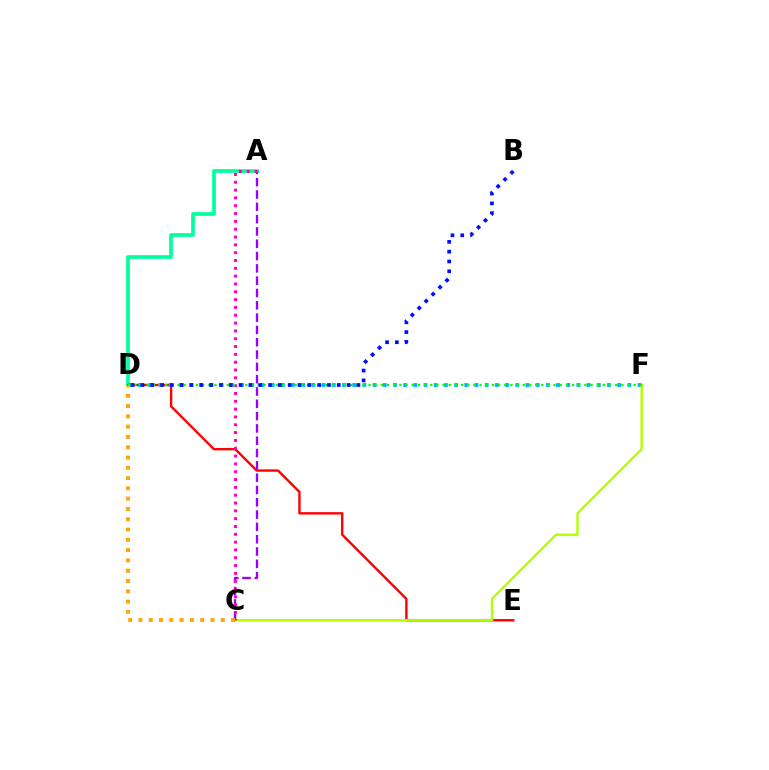{('A', 'D'): [{'color': '#00ff9d', 'line_style': 'solid', 'thickness': 2.66}], ('D', 'E'): [{'color': '#ff0000', 'line_style': 'solid', 'thickness': 1.71}], ('A', 'C'): [{'color': '#9b00ff', 'line_style': 'dashed', 'thickness': 1.67}, {'color': '#ff00bd', 'line_style': 'dotted', 'thickness': 2.13}], ('D', 'F'): [{'color': '#00b5ff', 'line_style': 'dotted', 'thickness': 2.77}, {'color': '#08ff00', 'line_style': 'dotted', 'thickness': 1.67}], ('C', 'F'): [{'color': '#b3ff00', 'line_style': 'solid', 'thickness': 1.71}], ('C', 'D'): [{'color': '#ffa500', 'line_style': 'dotted', 'thickness': 2.8}], ('B', 'D'): [{'color': '#0010ff', 'line_style': 'dotted', 'thickness': 2.67}]}